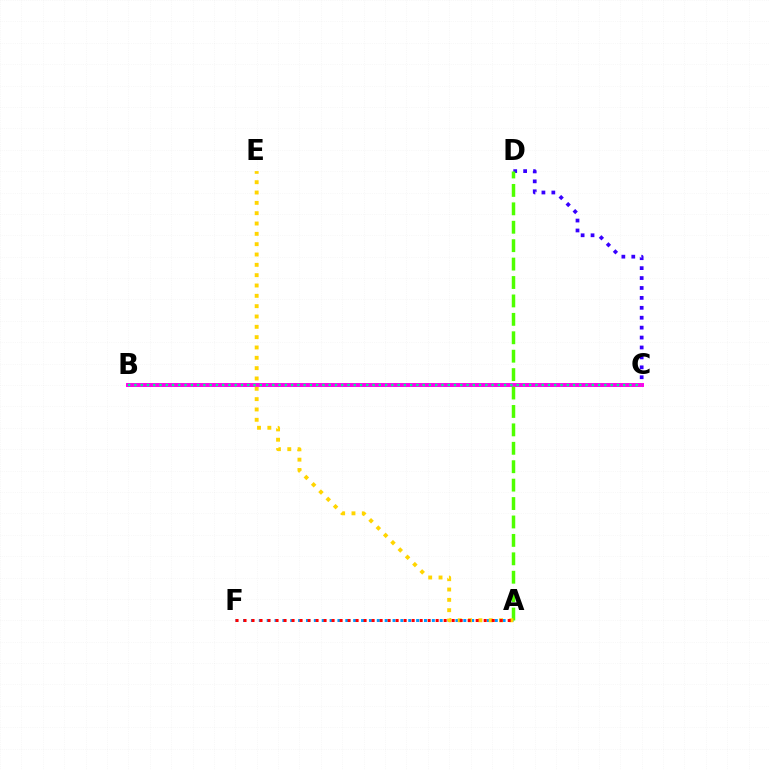{('C', 'D'): [{'color': '#3700ff', 'line_style': 'dotted', 'thickness': 2.7}], ('B', 'C'): [{'color': '#ff00ed', 'line_style': 'solid', 'thickness': 2.84}, {'color': '#00ff86', 'line_style': 'dotted', 'thickness': 1.7}], ('A', 'F'): [{'color': '#009eff', 'line_style': 'dotted', 'thickness': 2.14}, {'color': '#ff0000', 'line_style': 'dotted', 'thickness': 2.18}], ('A', 'D'): [{'color': '#4fff00', 'line_style': 'dashed', 'thickness': 2.5}], ('A', 'E'): [{'color': '#ffd500', 'line_style': 'dotted', 'thickness': 2.81}]}